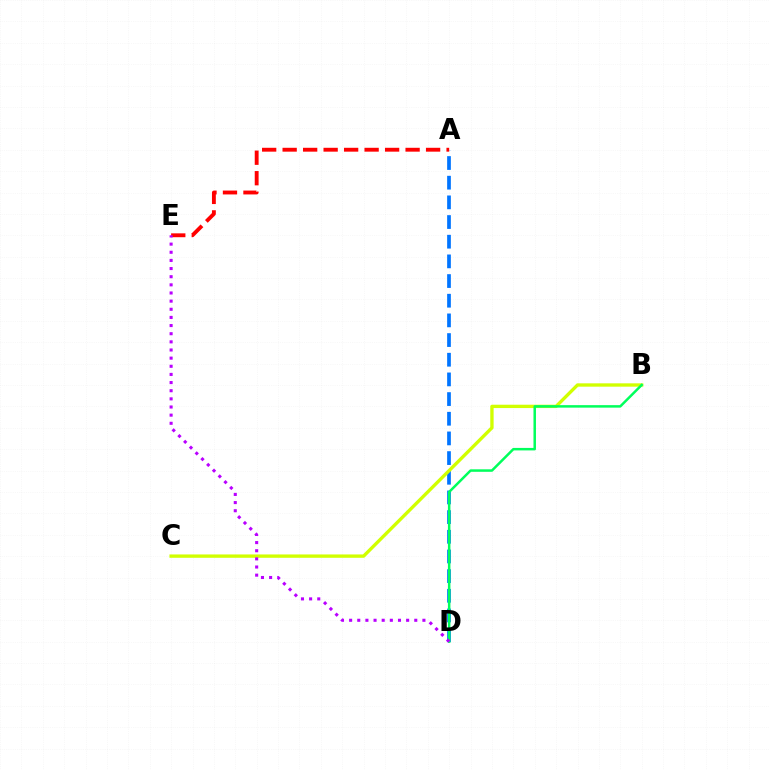{('A', 'D'): [{'color': '#0074ff', 'line_style': 'dashed', 'thickness': 2.67}], ('B', 'C'): [{'color': '#d1ff00', 'line_style': 'solid', 'thickness': 2.41}], ('B', 'D'): [{'color': '#00ff5c', 'line_style': 'solid', 'thickness': 1.8}], ('A', 'E'): [{'color': '#ff0000', 'line_style': 'dashed', 'thickness': 2.78}], ('D', 'E'): [{'color': '#b900ff', 'line_style': 'dotted', 'thickness': 2.21}]}